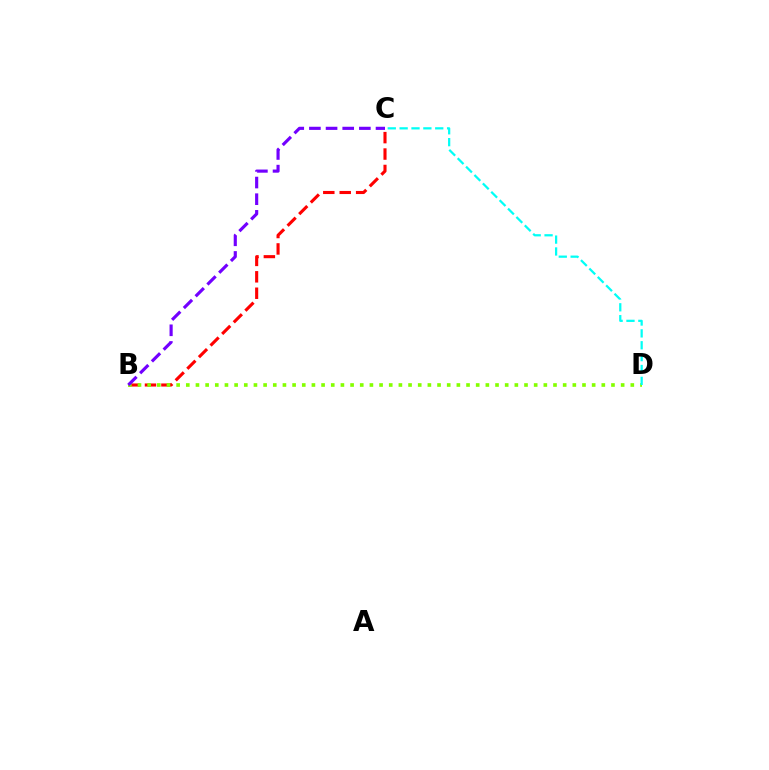{('B', 'C'): [{'color': '#ff0000', 'line_style': 'dashed', 'thickness': 2.23}, {'color': '#7200ff', 'line_style': 'dashed', 'thickness': 2.26}], ('B', 'D'): [{'color': '#84ff00', 'line_style': 'dotted', 'thickness': 2.63}], ('C', 'D'): [{'color': '#00fff6', 'line_style': 'dashed', 'thickness': 1.61}]}